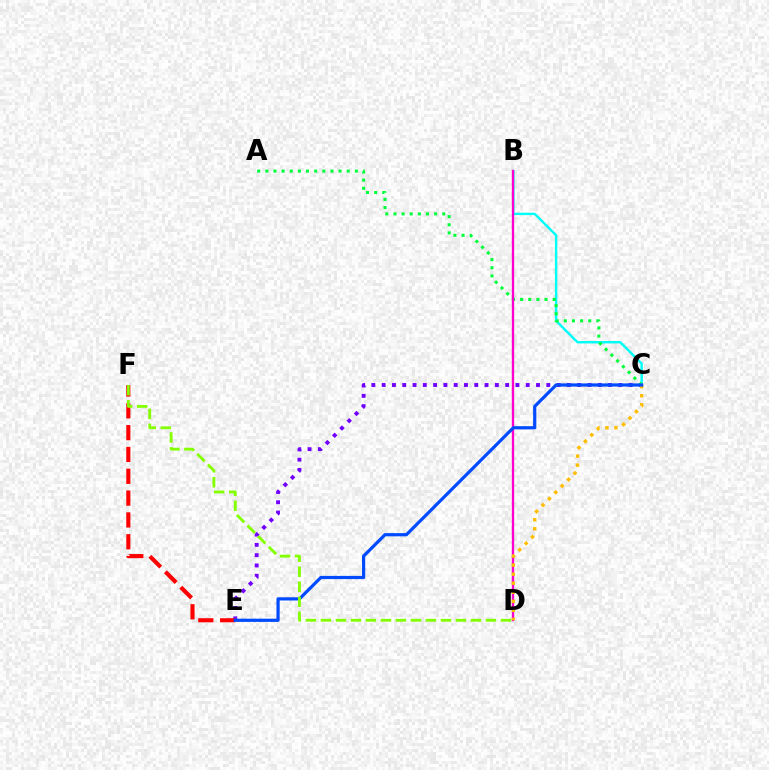{('C', 'E'): [{'color': '#7200ff', 'line_style': 'dotted', 'thickness': 2.8}, {'color': '#004bff', 'line_style': 'solid', 'thickness': 2.31}], ('B', 'C'): [{'color': '#00fff6', 'line_style': 'solid', 'thickness': 1.73}], ('A', 'C'): [{'color': '#00ff39', 'line_style': 'dotted', 'thickness': 2.21}], ('E', 'F'): [{'color': '#ff0000', 'line_style': 'dashed', 'thickness': 2.97}], ('B', 'D'): [{'color': '#ff00cf', 'line_style': 'solid', 'thickness': 1.68}], ('C', 'D'): [{'color': '#ffbd00', 'line_style': 'dotted', 'thickness': 2.46}], ('D', 'F'): [{'color': '#84ff00', 'line_style': 'dashed', 'thickness': 2.04}]}